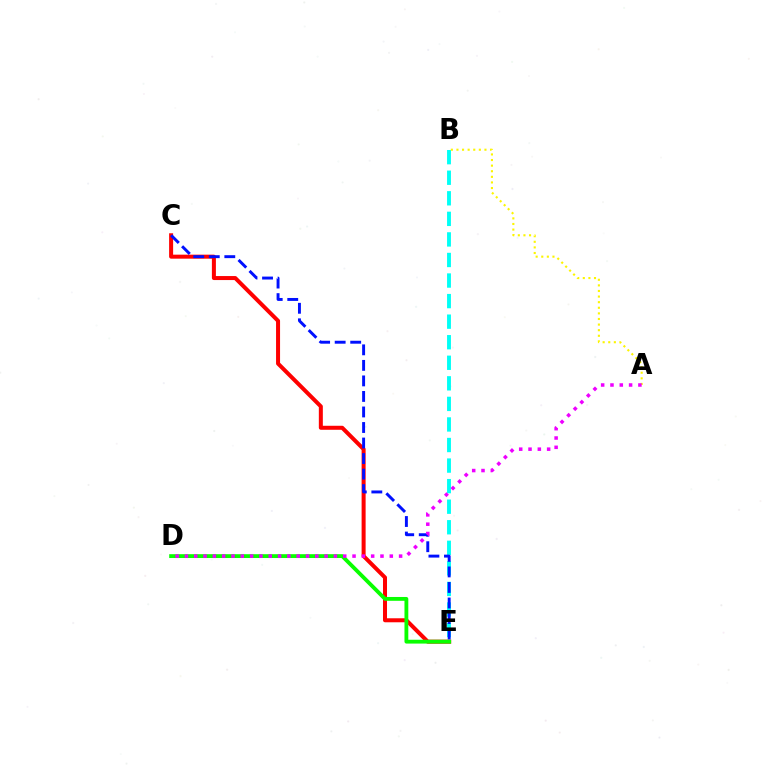{('C', 'E'): [{'color': '#ff0000', 'line_style': 'solid', 'thickness': 2.89}, {'color': '#0010ff', 'line_style': 'dashed', 'thickness': 2.11}], ('B', 'E'): [{'color': '#00fff6', 'line_style': 'dashed', 'thickness': 2.79}], ('A', 'B'): [{'color': '#fcf500', 'line_style': 'dotted', 'thickness': 1.52}], ('D', 'E'): [{'color': '#08ff00', 'line_style': 'solid', 'thickness': 2.76}], ('A', 'D'): [{'color': '#ee00ff', 'line_style': 'dotted', 'thickness': 2.53}]}